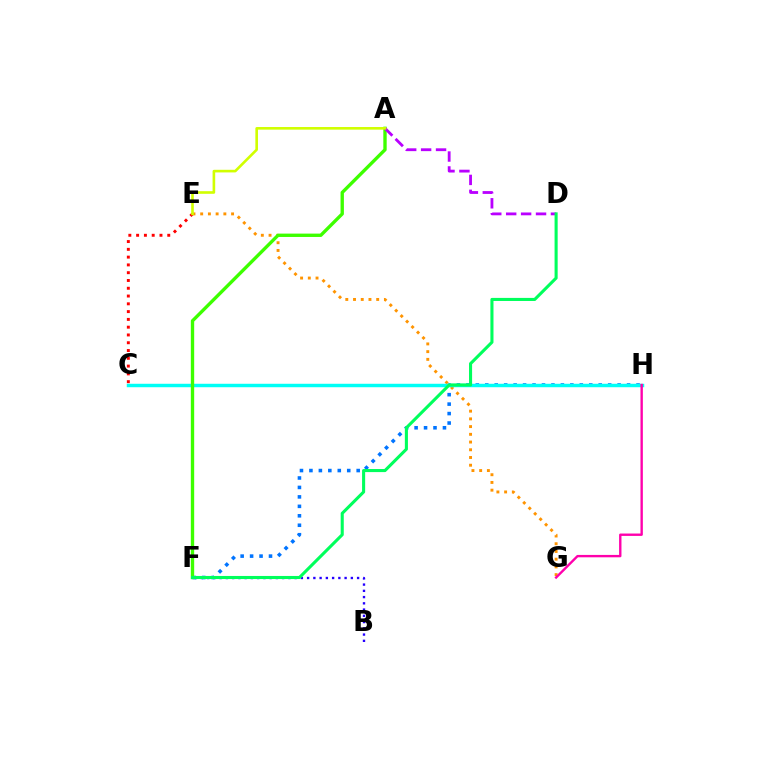{('B', 'F'): [{'color': '#2500ff', 'line_style': 'dotted', 'thickness': 1.7}], ('E', 'G'): [{'color': '#ff9400', 'line_style': 'dotted', 'thickness': 2.1}], ('F', 'H'): [{'color': '#0074ff', 'line_style': 'dotted', 'thickness': 2.57}], ('C', 'H'): [{'color': '#00fff6', 'line_style': 'solid', 'thickness': 2.48}], ('G', 'H'): [{'color': '#ff00ac', 'line_style': 'solid', 'thickness': 1.71}], ('A', 'F'): [{'color': '#3dff00', 'line_style': 'solid', 'thickness': 2.42}], ('A', 'D'): [{'color': '#b900ff', 'line_style': 'dashed', 'thickness': 2.03}], ('C', 'E'): [{'color': '#ff0000', 'line_style': 'dotted', 'thickness': 2.11}], ('A', 'E'): [{'color': '#d1ff00', 'line_style': 'solid', 'thickness': 1.89}], ('D', 'F'): [{'color': '#00ff5c', 'line_style': 'solid', 'thickness': 2.22}]}